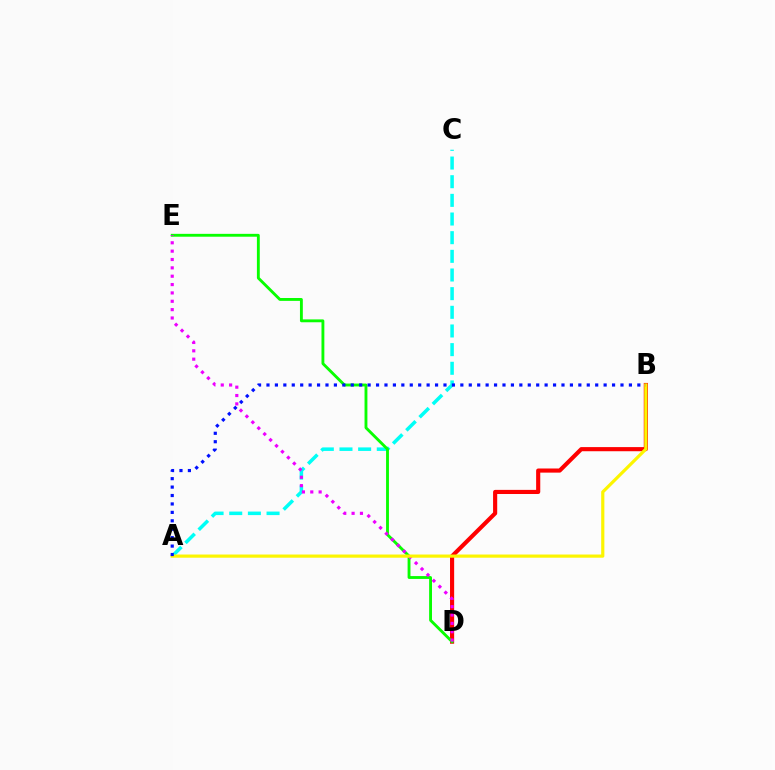{('B', 'D'): [{'color': '#ff0000', 'line_style': 'solid', 'thickness': 2.97}], ('A', 'C'): [{'color': '#00fff6', 'line_style': 'dashed', 'thickness': 2.53}], ('D', 'E'): [{'color': '#08ff00', 'line_style': 'solid', 'thickness': 2.06}, {'color': '#ee00ff', 'line_style': 'dotted', 'thickness': 2.27}], ('A', 'B'): [{'color': '#fcf500', 'line_style': 'solid', 'thickness': 2.3}, {'color': '#0010ff', 'line_style': 'dotted', 'thickness': 2.29}]}